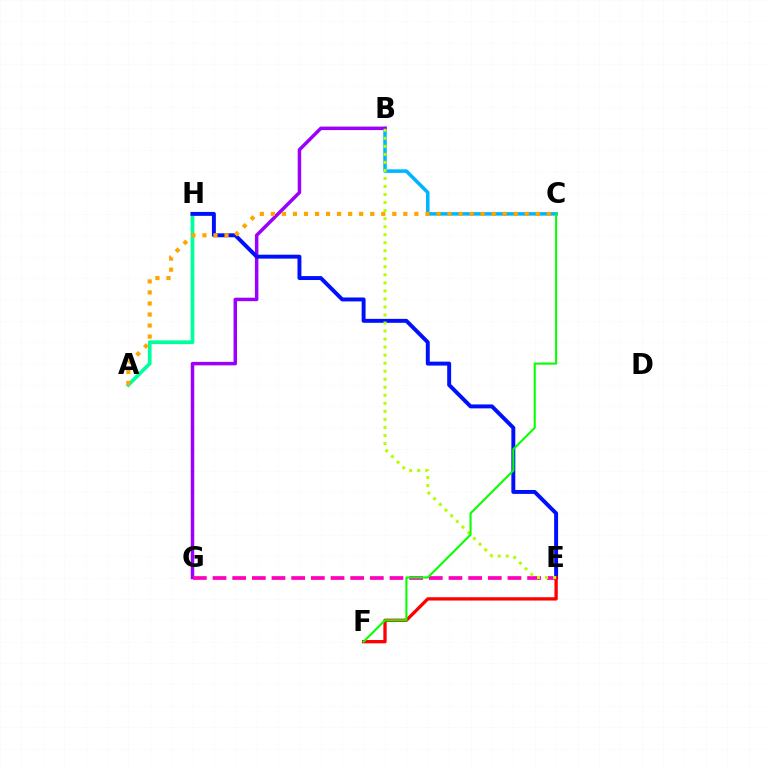{('B', 'C'): [{'color': '#00b5ff', 'line_style': 'solid', 'thickness': 2.55}], ('B', 'G'): [{'color': '#9b00ff', 'line_style': 'solid', 'thickness': 2.51}], ('A', 'H'): [{'color': '#00ff9d', 'line_style': 'solid', 'thickness': 2.69}], ('E', 'H'): [{'color': '#0010ff', 'line_style': 'solid', 'thickness': 2.83}], ('E', 'F'): [{'color': '#ff0000', 'line_style': 'solid', 'thickness': 2.38}], ('A', 'C'): [{'color': '#ffa500', 'line_style': 'dotted', 'thickness': 3.0}], ('E', 'G'): [{'color': '#ff00bd', 'line_style': 'dashed', 'thickness': 2.67}], ('B', 'E'): [{'color': '#b3ff00', 'line_style': 'dotted', 'thickness': 2.18}], ('C', 'F'): [{'color': '#08ff00', 'line_style': 'solid', 'thickness': 1.51}]}